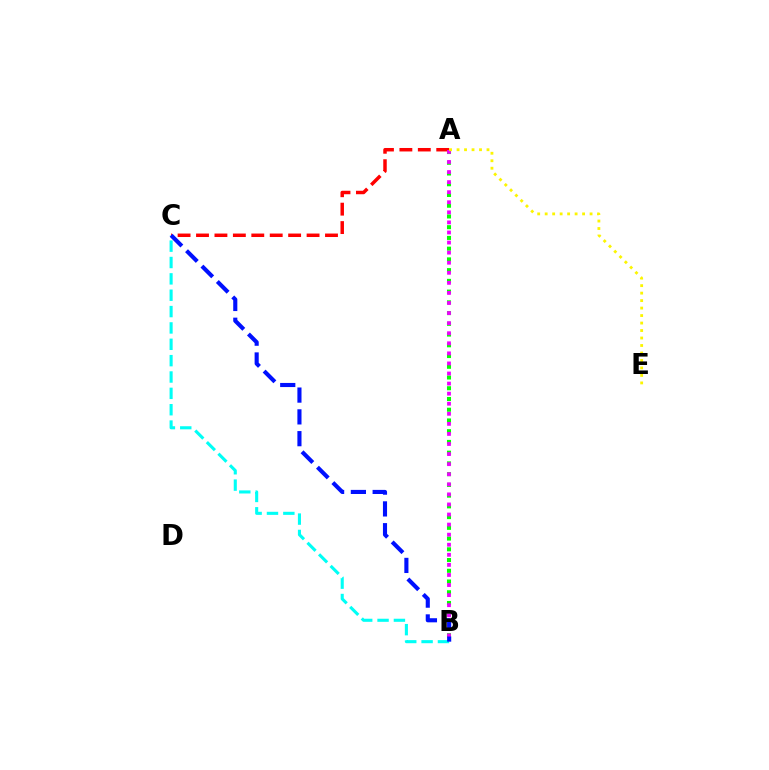{('B', 'C'): [{'color': '#00fff6', 'line_style': 'dashed', 'thickness': 2.22}, {'color': '#0010ff', 'line_style': 'dashed', 'thickness': 2.96}], ('A', 'B'): [{'color': '#08ff00', 'line_style': 'dotted', 'thickness': 2.92}, {'color': '#ee00ff', 'line_style': 'dotted', 'thickness': 2.74}], ('A', 'C'): [{'color': '#ff0000', 'line_style': 'dashed', 'thickness': 2.5}], ('A', 'E'): [{'color': '#fcf500', 'line_style': 'dotted', 'thickness': 2.03}]}